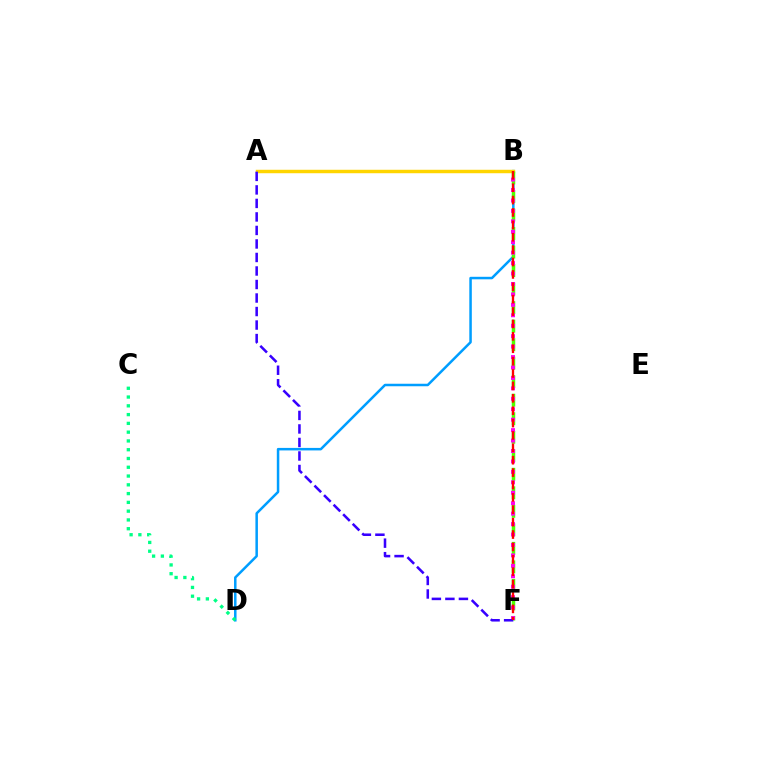{('B', 'D'): [{'color': '#009eff', 'line_style': 'solid', 'thickness': 1.81}], ('C', 'D'): [{'color': '#00ff86', 'line_style': 'dotted', 'thickness': 2.38}], ('A', 'B'): [{'color': '#ffd500', 'line_style': 'solid', 'thickness': 2.49}], ('B', 'F'): [{'color': '#4fff00', 'line_style': 'dashed', 'thickness': 2.52}, {'color': '#ff00ed', 'line_style': 'dotted', 'thickness': 2.84}, {'color': '#ff0000', 'line_style': 'dashed', 'thickness': 1.68}], ('A', 'F'): [{'color': '#3700ff', 'line_style': 'dashed', 'thickness': 1.84}]}